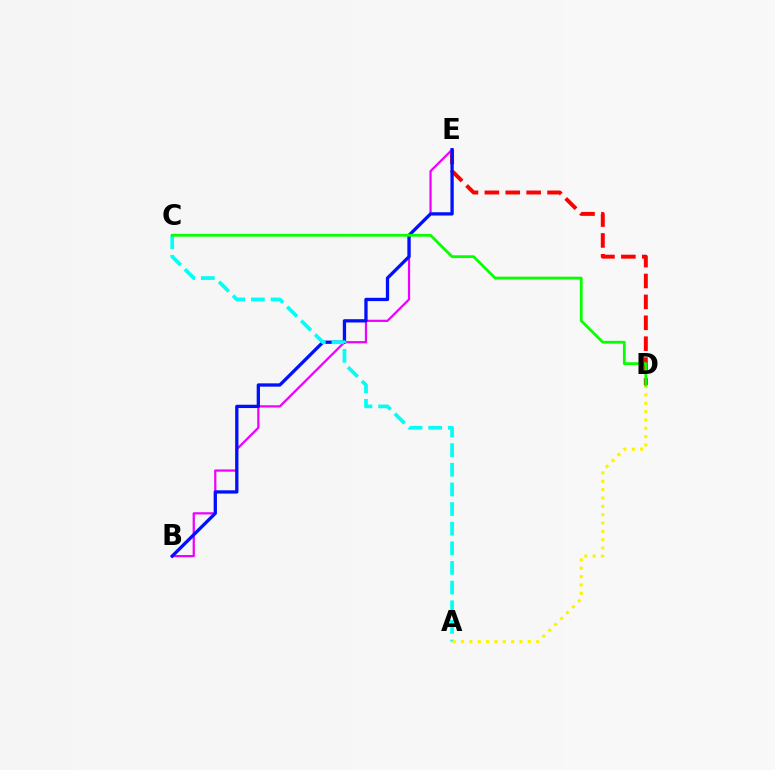{('D', 'E'): [{'color': '#ff0000', 'line_style': 'dashed', 'thickness': 2.84}], ('B', 'E'): [{'color': '#ee00ff', 'line_style': 'solid', 'thickness': 1.61}, {'color': '#0010ff', 'line_style': 'solid', 'thickness': 2.37}], ('A', 'C'): [{'color': '#00fff6', 'line_style': 'dashed', 'thickness': 2.67}], ('A', 'D'): [{'color': '#fcf500', 'line_style': 'dotted', 'thickness': 2.27}], ('C', 'D'): [{'color': '#08ff00', 'line_style': 'solid', 'thickness': 2.0}]}